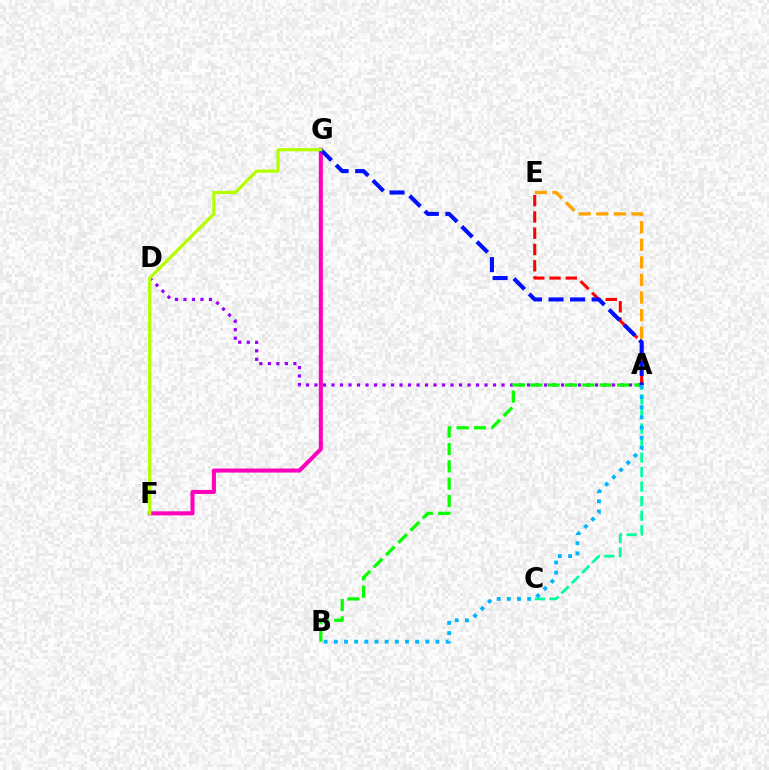{('A', 'E'): [{'color': '#ffa500', 'line_style': 'dashed', 'thickness': 2.39}, {'color': '#ff0000', 'line_style': 'dashed', 'thickness': 2.21}], ('A', 'D'): [{'color': '#9b00ff', 'line_style': 'dotted', 'thickness': 2.31}], ('F', 'G'): [{'color': '#ff00bd', 'line_style': 'solid', 'thickness': 2.91}, {'color': '#b3ff00', 'line_style': 'solid', 'thickness': 2.3}], ('A', 'B'): [{'color': '#08ff00', 'line_style': 'dashed', 'thickness': 2.35}, {'color': '#00b5ff', 'line_style': 'dotted', 'thickness': 2.76}], ('A', 'G'): [{'color': '#0010ff', 'line_style': 'dashed', 'thickness': 2.93}], ('A', 'C'): [{'color': '#00ff9d', 'line_style': 'dashed', 'thickness': 1.98}]}